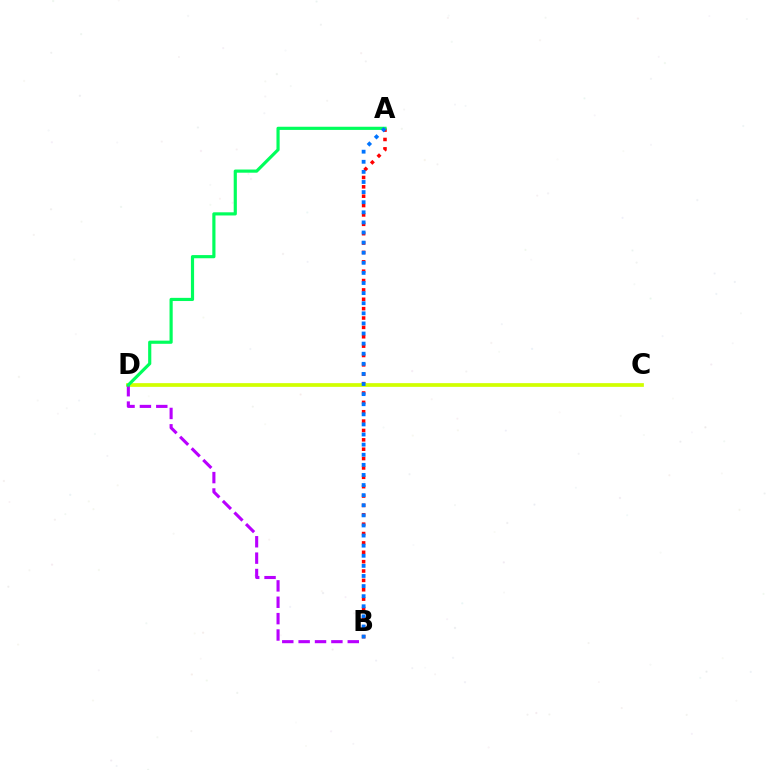{('A', 'B'): [{'color': '#ff0000', 'line_style': 'dotted', 'thickness': 2.55}, {'color': '#0074ff', 'line_style': 'dotted', 'thickness': 2.74}], ('C', 'D'): [{'color': '#d1ff00', 'line_style': 'solid', 'thickness': 2.68}], ('B', 'D'): [{'color': '#b900ff', 'line_style': 'dashed', 'thickness': 2.22}], ('A', 'D'): [{'color': '#00ff5c', 'line_style': 'solid', 'thickness': 2.28}]}